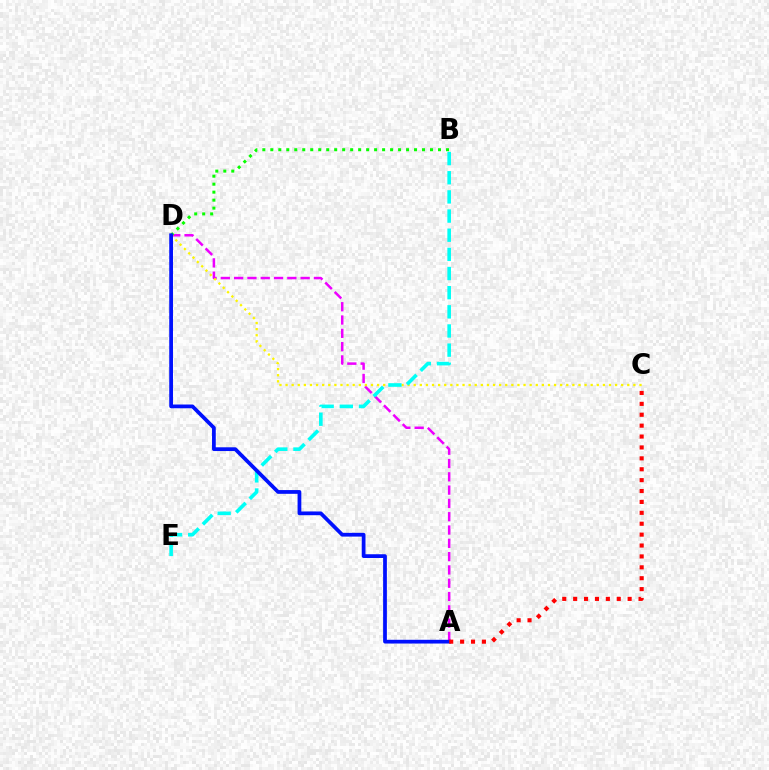{('A', 'D'): [{'color': '#ee00ff', 'line_style': 'dashed', 'thickness': 1.81}, {'color': '#0010ff', 'line_style': 'solid', 'thickness': 2.7}], ('C', 'D'): [{'color': '#fcf500', 'line_style': 'dotted', 'thickness': 1.66}], ('B', 'D'): [{'color': '#08ff00', 'line_style': 'dotted', 'thickness': 2.17}], ('B', 'E'): [{'color': '#00fff6', 'line_style': 'dashed', 'thickness': 2.6}], ('A', 'C'): [{'color': '#ff0000', 'line_style': 'dotted', 'thickness': 2.96}]}